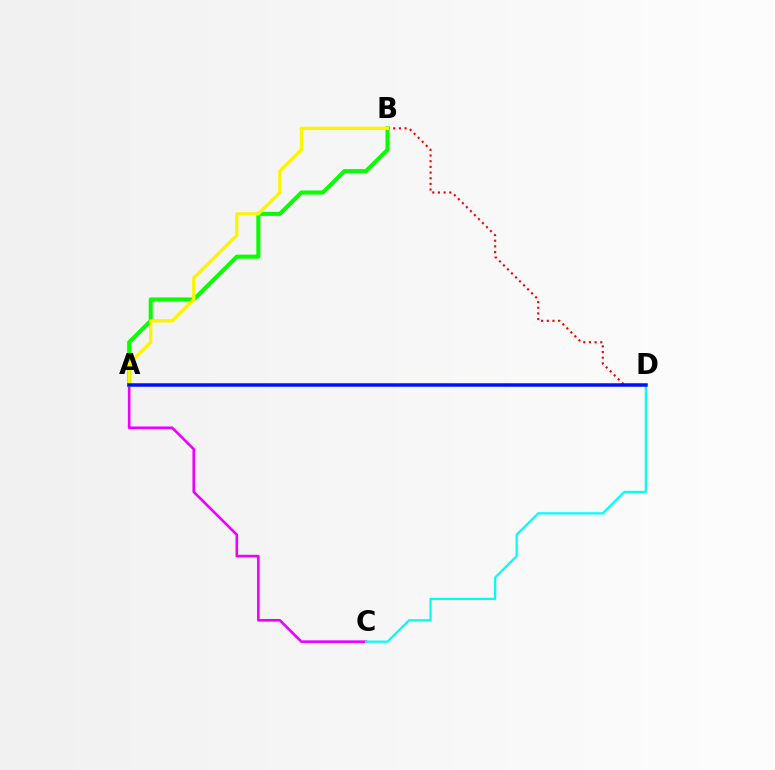{('A', 'C'): [{'color': '#ee00ff', 'line_style': 'solid', 'thickness': 1.88}], ('B', 'D'): [{'color': '#ff0000', 'line_style': 'dotted', 'thickness': 1.54}], ('A', 'B'): [{'color': '#08ff00', 'line_style': 'solid', 'thickness': 2.9}, {'color': '#fcf500', 'line_style': 'solid', 'thickness': 2.39}], ('C', 'D'): [{'color': '#00fff6', 'line_style': 'solid', 'thickness': 1.62}], ('A', 'D'): [{'color': '#0010ff', 'line_style': 'solid', 'thickness': 2.52}]}